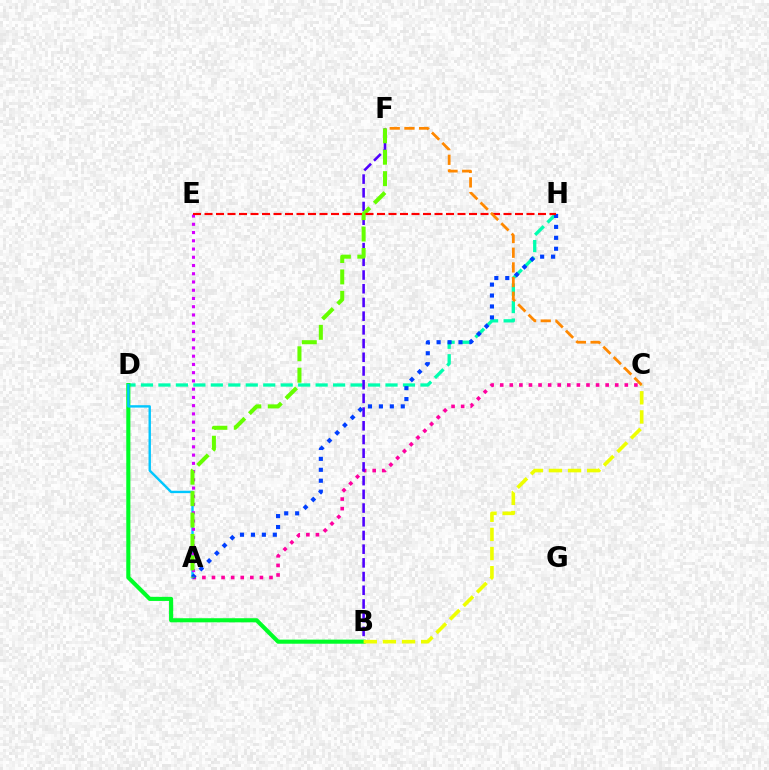{('A', 'C'): [{'color': '#ff00a0', 'line_style': 'dotted', 'thickness': 2.6}], ('D', 'H'): [{'color': '#00ffaf', 'line_style': 'dashed', 'thickness': 2.37}], ('B', 'F'): [{'color': '#4f00ff', 'line_style': 'dashed', 'thickness': 1.86}], ('B', 'D'): [{'color': '#00ff27', 'line_style': 'solid', 'thickness': 2.95}], ('A', 'D'): [{'color': '#00c7ff', 'line_style': 'solid', 'thickness': 1.72}], ('A', 'E'): [{'color': '#d600ff', 'line_style': 'dotted', 'thickness': 2.24}], ('A', 'H'): [{'color': '#003fff', 'line_style': 'dotted', 'thickness': 2.97}], ('A', 'F'): [{'color': '#66ff00', 'line_style': 'dashed', 'thickness': 2.91}], ('E', 'H'): [{'color': '#ff0000', 'line_style': 'dashed', 'thickness': 1.56}], ('B', 'C'): [{'color': '#eeff00', 'line_style': 'dashed', 'thickness': 2.6}], ('C', 'F'): [{'color': '#ff8800', 'line_style': 'dashed', 'thickness': 1.99}]}